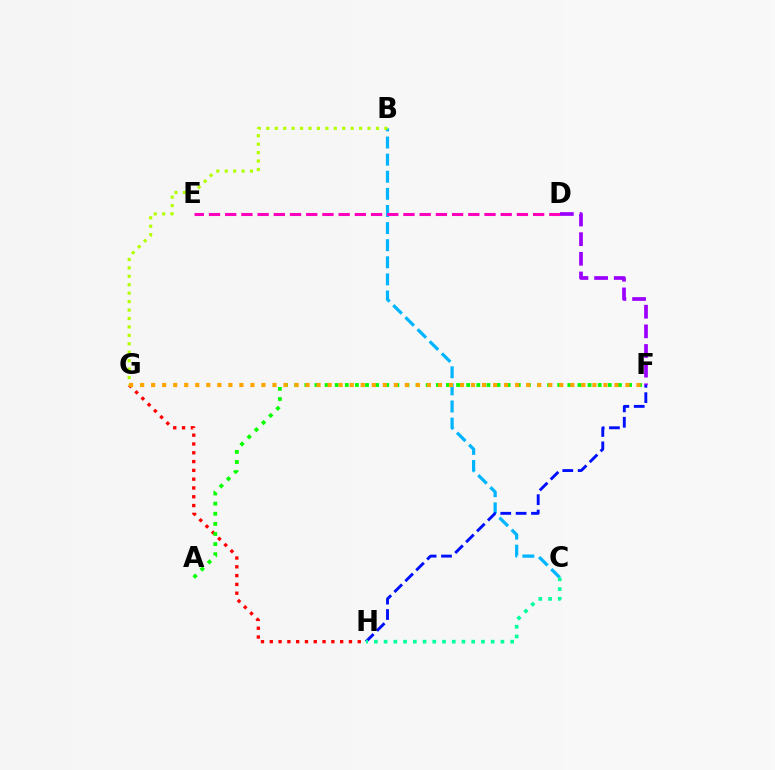{('G', 'H'): [{'color': '#ff0000', 'line_style': 'dotted', 'thickness': 2.39}], ('B', 'C'): [{'color': '#00b5ff', 'line_style': 'dashed', 'thickness': 2.32}], ('F', 'H'): [{'color': '#0010ff', 'line_style': 'dashed', 'thickness': 2.09}], ('D', 'E'): [{'color': '#ff00bd', 'line_style': 'dashed', 'thickness': 2.2}], ('A', 'F'): [{'color': '#08ff00', 'line_style': 'dotted', 'thickness': 2.75}], ('B', 'G'): [{'color': '#b3ff00', 'line_style': 'dotted', 'thickness': 2.29}], ('D', 'F'): [{'color': '#9b00ff', 'line_style': 'dashed', 'thickness': 2.67}], ('C', 'H'): [{'color': '#00ff9d', 'line_style': 'dotted', 'thickness': 2.64}], ('F', 'G'): [{'color': '#ffa500', 'line_style': 'dotted', 'thickness': 3.0}]}